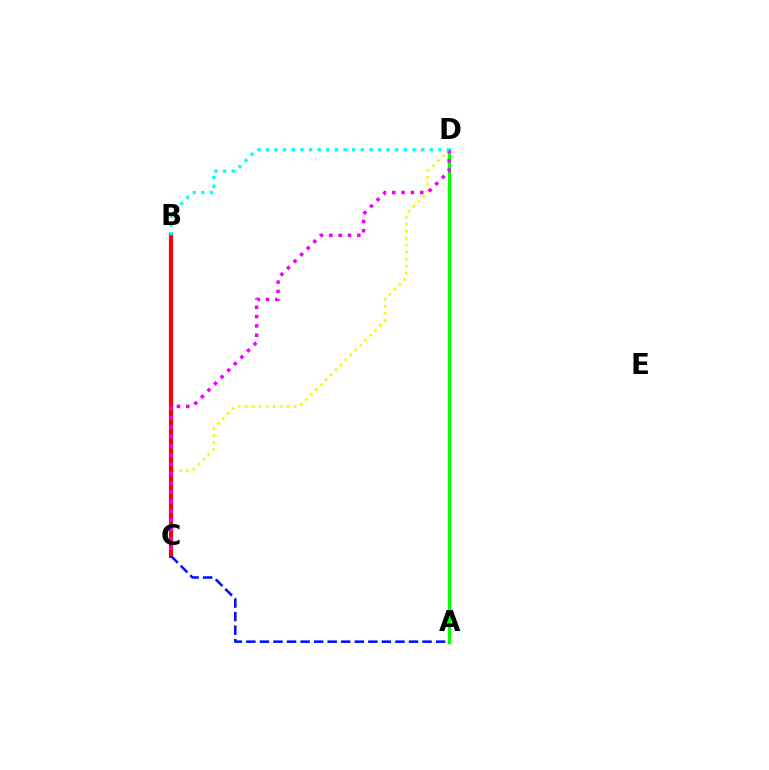{('A', 'D'): [{'color': '#08ff00', 'line_style': 'solid', 'thickness': 2.46}], ('C', 'D'): [{'color': '#fcf500', 'line_style': 'dotted', 'thickness': 1.9}, {'color': '#ee00ff', 'line_style': 'dotted', 'thickness': 2.53}], ('B', 'C'): [{'color': '#ff0000', 'line_style': 'solid', 'thickness': 3.0}], ('A', 'C'): [{'color': '#0010ff', 'line_style': 'dashed', 'thickness': 1.84}], ('B', 'D'): [{'color': '#00fff6', 'line_style': 'dotted', 'thickness': 2.34}]}